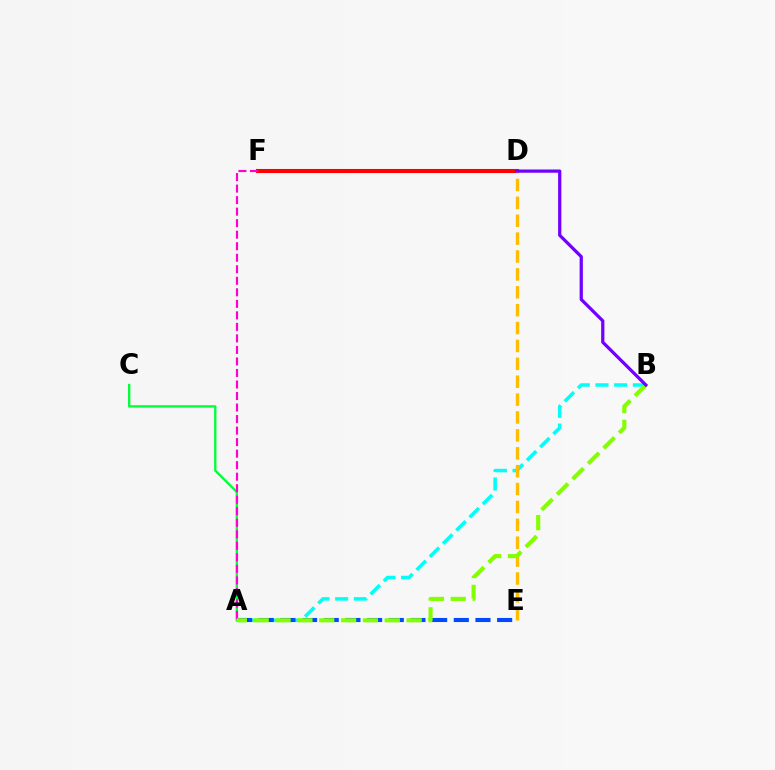{('A', 'B'): [{'color': '#00fff6', 'line_style': 'dashed', 'thickness': 2.54}, {'color': '#84ff00', 'line_style': 'dashed', 'thickness': 2.97}], ('D', 'F'): [{'color': '#ff0000', 'line_style': 'solid', 'thickness': 2.93}], ('A', 'C'): [{'color': '#00ff39', 'line_style': 'solid', 'thickness': 1.69}], ('A', 'E'): [{'color': '#004bff', 'line_style': 'dashed', 'thickness': 2.94}], ('A', 'F'): [{'color': '#ff00cf', 'line_style': 'dashed', 'thickness': 1.57}], ('D', 'E'): [{'color': '#ffbd00', 'line_style': 'dashed', 'thickness': 2.43}], ('B', 'D'): [{'color': '#7200ff', 'line_style': 'solid', 'thickness': 2.33}]}